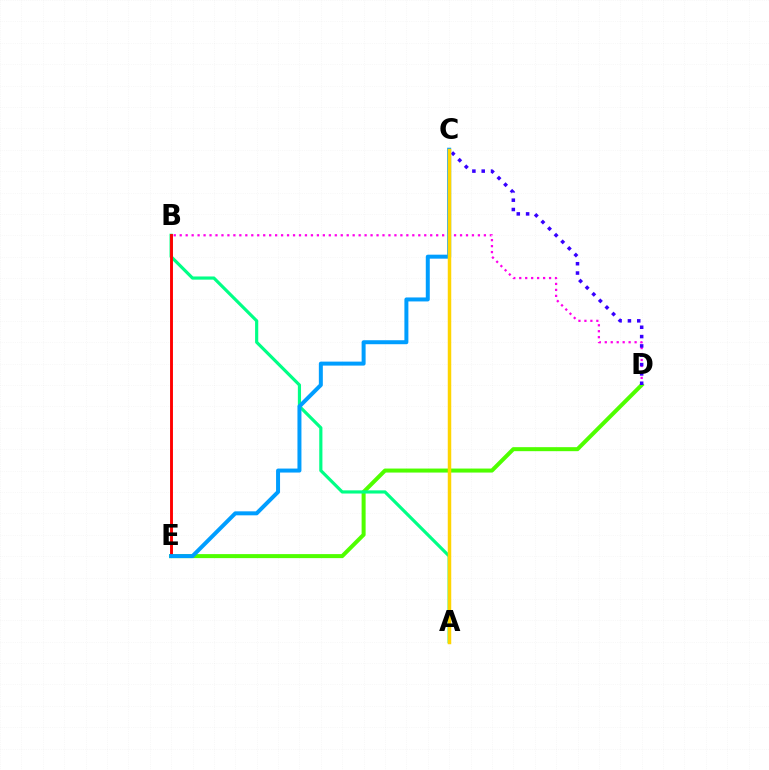{('B', 'D'): [{'color': '#ff00ed', 'line_style': 'dotted', 'thickness': 1.62}], ('D', 'E'): [{'color': '#4fff00', 'line_style': 'solid', 'thickness': 2.89}], ('A', 'B'): [{'color': '#00ff86', 'line_style': 'solid', 'thickness': 2.28}], ('C', 'D'): [{'color': '#3700ff', 'line_style': 'dotted', 'thickness': 2.54}], ('B', 'E'): [{'color': '#ff0000', 'line_style': 'solid', 'thickness': 2.09}], ('C', 'E'): [{'color': '#009eff', 'line_style': 'solid', 'thickness': 2.87}], ('A', 'C'): [{'color': '#ffd500', 'line_style': 'solid', 'thickness': 2.5}]}